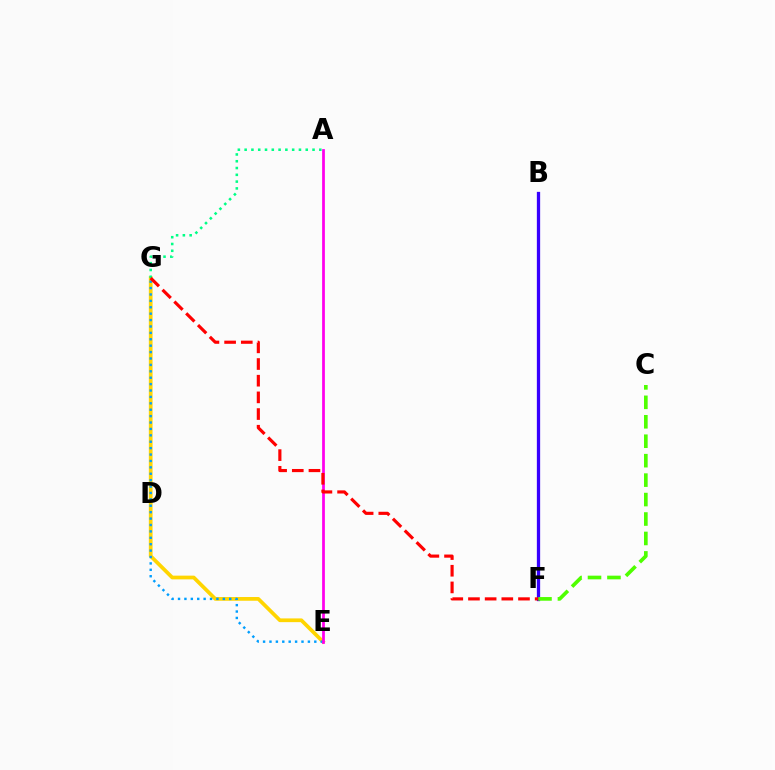{('E', 'G'): [{'color': '#ffd500', 'line_style': 'solid', 'thickness': 2.68}, {'color': '#009eff', 'line_style': 'dotted', 'thickness': 1.74}], ('B', 'F'): [{'color': '#3700ff', 'line_style': 'solid', 'thickness': 2.36}], ('A', 'G'): [{'color': '#00ff86', 'line_style': 'dotted', 'thickness': 1.84}], ('C', 'F'): [{'color': '#4fff00', 'line_style': 'dashed', 'thickness': 2.64}], ('A', 'E'): [{'color': '#ff00ed', 'line_style': 'solid', 'thickness': 1.99}], ('F', 'G'): [{'color': '#ff0000', 'line_style': 'dashed', 'thickness': 2.27}]}